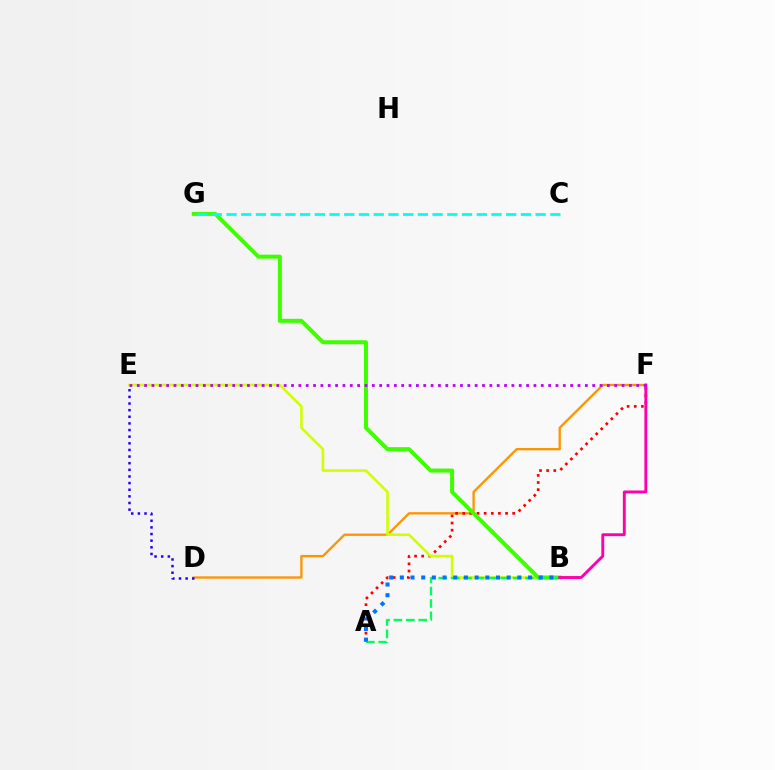{('D', 'F'): [{'color': '#ff9400', 'line_style': 'solid', 'thickness': 1.67}], ('A', 'F'): [{'color': '#ff0000', 'line_style': 'dotted', 'thickness': 1.94}], ('B', 'E'): [{'color': '#d1ff00', 'line_style': 'solid', 'thickness': 1.86}], ('B', 'G'): [{'color': '#3dff00', 'line_style': 'solid', 'thickness': 2.88}], ('C', 'G'): [{'color': '#00fff6', 'line_style': 'dashed', 'thickness': 2.0}], ('A', 'B'): [{'color': '#00ff5c', 'line_style': 'dashed', 'thickness': 1.68}, {'color': '#0074ff', 'line_style': 'dotted', 'thickness': 2.9}], ('B', 'F'): [{'color': '#ff00ac', 'line_style': 'solid', 'thickness': 2.09}], ('E', 'F'): [{'color': '#b900ff', 'line_style': 'dotted', 'thickness': 2.0}], ('D', 'E'): [{'color': '#2500ff', 'line_style': 'dotted', 'thickness': 1.8}]}